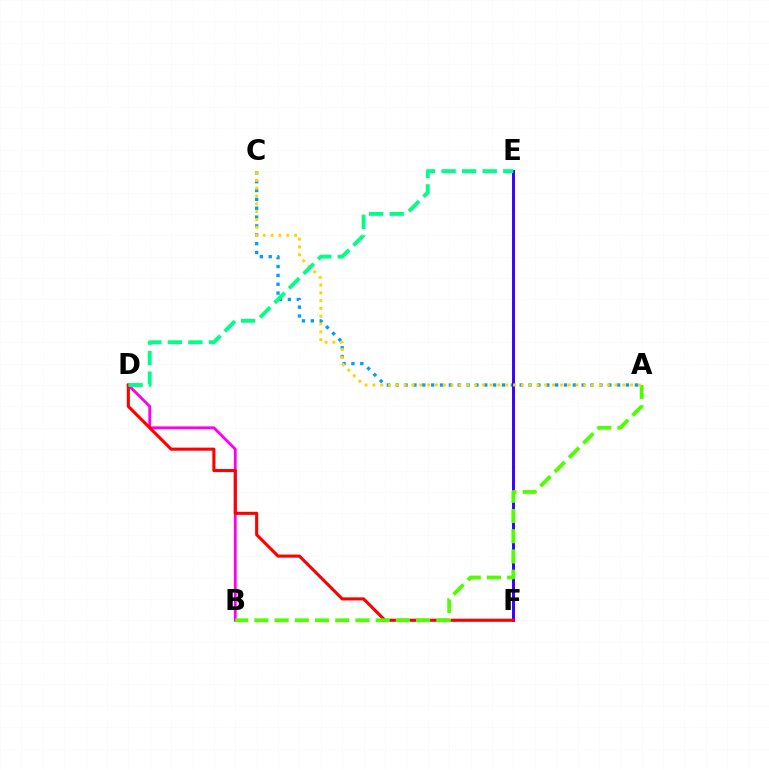{('B', 'D'): [{'color': '#ff00ed', 'line_style': 'solid', 'thickness': 2.03}], ('A', 'C'): [{'color': '#009eff', 'line_style': 'dotted', 'thickness': 2.41}, {'color': '#ffd500', 'line_style': 'dotted', 'thickness': 2.12}], ('E', 'F'): [{'color': '#3700ff', 'line_style': 'solid', 'thickness': 2.12}], ('D', 'F'): [{'color': '#ff0000', 'line_style': 'solid', 'thickness': 2.22}], ('A', 'B'): [{'color': '#4fff00', 'line_style': 'dashed', 'thickness': 2.75}], ('D', 'E'): [{'color': '#00ff86', 'line_style': 'dashed', 'thickness': 2.79}]}